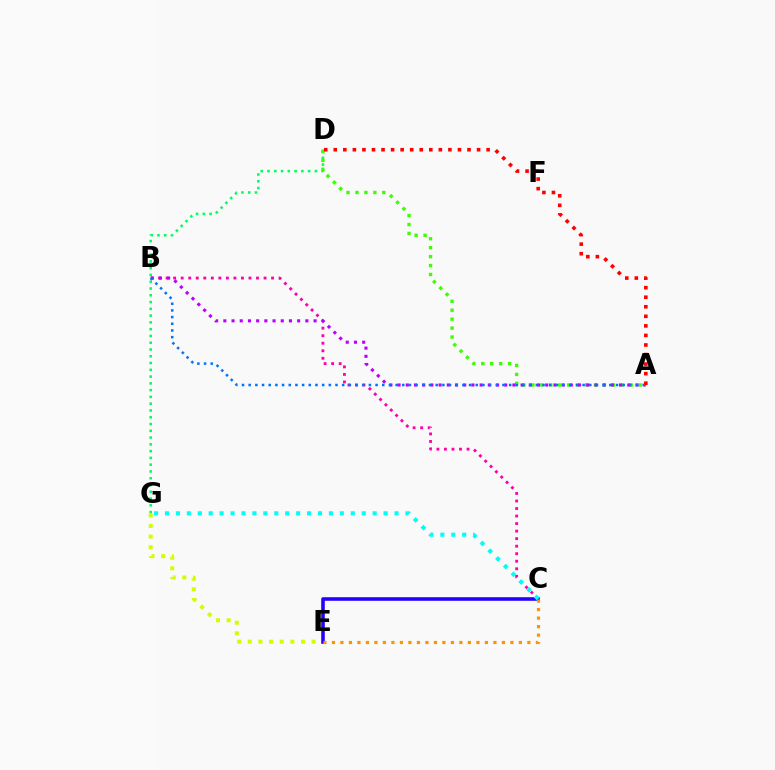{('D', 'G'): [{'color': '#00ff5c', 'line_style': 'dotted', 'thickness': 1.84}], ('E', 'G'): [{'color': '#d1ff00', 'line_style': 'dotted', 'thickness': 2.89}], ('B', 'C'): [{'color': '#ff00ac', 'line_style': 'dotted', 'thickness': 2.05}], ('C', 'E'): [{'color': '#2500ff', 'line_style': 'solid', 'thickness': 2.58}, {'color': '#ff9400', 'line_style': 'dotted', 'thickness': 2.31}], ('A', 'D'): [{'color': '#3dff00', 'line_style': 'dotted', 'thickness': 2.43}, {'color': '#ff0000', 'line_style': 'dotted', 'thickness': 2.6}], ('A', 'B'): [{'color': '#b900ff', 'line_style': 'dotted', 'thickness': 2.23}, {'color': '#0074ff', 'line_style': 'dotted', 'thickness': 1.81}], ('C', 'G'): [{'color': '#00fff6', 'line_style': 'dotted', 'thickness': 2.97}]}